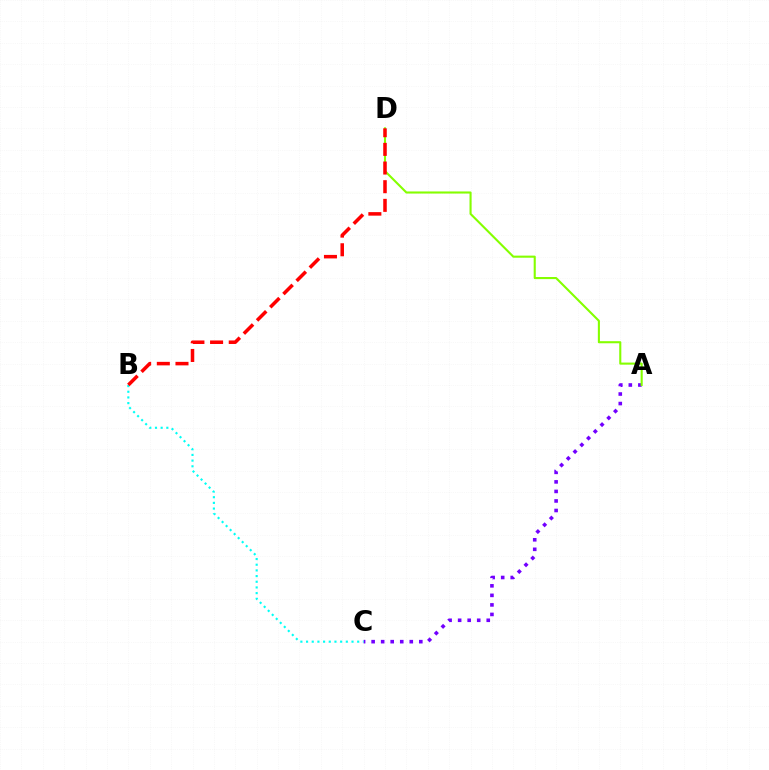{('A', 'C'): [{'color': '#7200ff', 'line_style': 'dotted', 'thickness': 2.59}], ('A', 'D'): [{'color': '#84ff00', 'line_style': 'solid', 'thickness': 1.51}], ('B', 'C'): [{'color': '#00fff6', 'line_style': 'dotted', 'thickness': 1.54}], ('B', 'D'): [{'color': '#ff0000', 'line_style': 'dashed', 'thickness': 2.54}]}